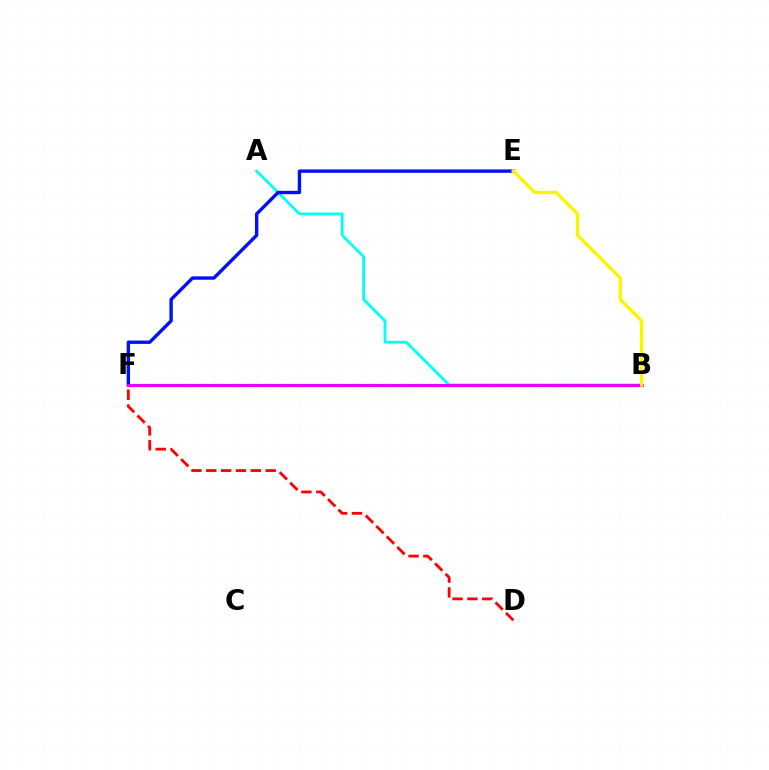{('B', 'F'): [{'color': '#08ff00', 'line_style': 'dashed', 'thickness': 2.3}, {'color': '#ee00ff', 'line_style': 'solid', 'thickness': 2.2}], ('A', 'B'): [{'color': '#00fff6', 'line_style': 'solid', 'thickness': 2.0}], ('E', 'F'): [{'color': '#0010ff', 'line_style': 'solid', 'thickness': 2.43}], ('D', 'F'): [{'color': '#ff0000', 'line_style': 'dashed', 'thickness': 2.02}], ('B', 'E'): [{'color': '#fcf500', 'line_style': 'solid', 'thickness': 2.42}]}